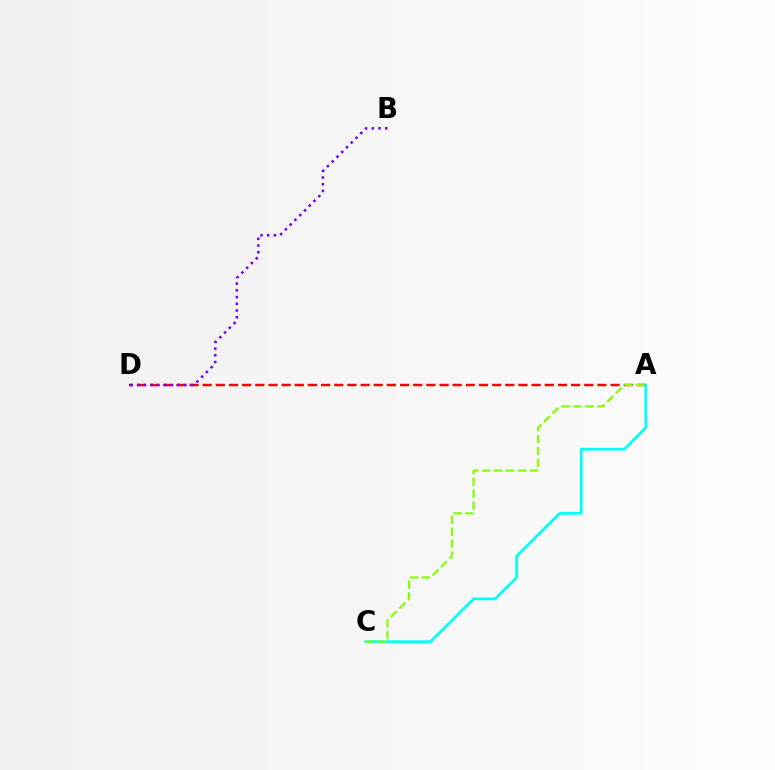{('A', 'D'): [{'color': '#ff0000', 'line_style': 'dashed', 'thickness': 1.79}], ('A', 'C'): [{'color': '#00fff6', 'line_style': 'solid', 'thickness': 1.98}, {'color': '#84ff00', 'line_style': 'dashed', 'thickness': 1.62}], ('B', 'D'): [{'color': '#7200ff', 'line_style': 'dotted', 'thickness': 1.83}]}